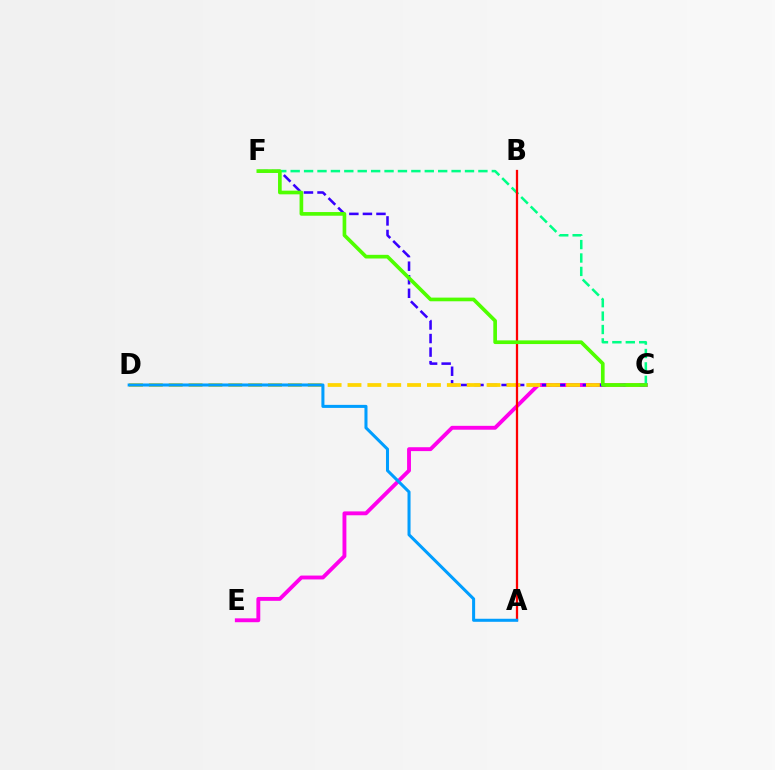{('C', 'E'): [{'color': '#ff00ed', 'line_style': 'solid', 'thickness': 2.79}], ('C', 'F'): [{'color': '#3700ff', 'line_style': 'dashed', 'thickness': 1.84}, {'color': '#00ff86', 'line_style': 'dashed', 'thickness': 1.82}, {'color': '#4fff00', 'line_style': 'solid', 'thickness': 2.64}], ('C', 'D'): [{'color': '#ffd500', 'line_style': 'dashed', 'thickness': 2.7}], ('A', 'B'): [{'color': '#ff0000', 'line_style': 'solid', 'thickness': 1.63}], ('A', 'D'): [{'color': '#009eff', 'line_style': 'solid', 'thickness': 2.19}]}